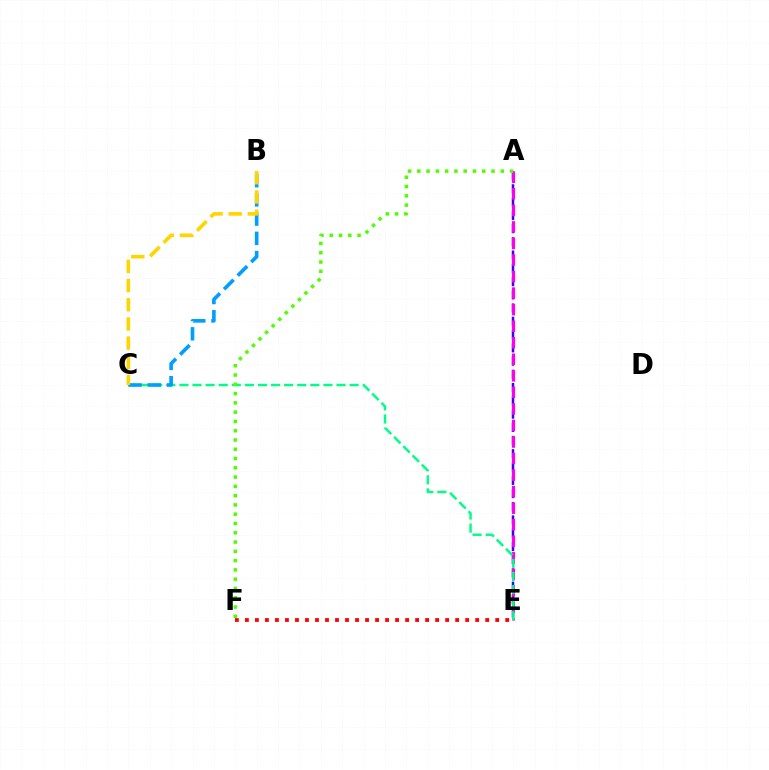{('A', 'E'): [{'color': '#3700ff', 'line_style': 'dashed', 'thickness': 1.8}, {'color': '#ff00ed', 'line_style': 'dashed', 'thickness': 2.25}], ('C', 'E'): [{'color': '#00ff86', 'line_style': 'dashed', 'thickness': 1.78}], ('B', 'C'): [{'color': '#009eff', 'line_style': 'dashed', 'thickness': 2.61}, {'color': '#ffd500', 'line_style': 'dashed', 'thickness': 2.61}], ('E', 'F'): [{'color': '#ff0000', 'line_style': 'dotted', 'thickness': 2.72}], ('A', 'F'): [{'color': '#4fff00', 'line_style': 'dotted', 'thickness': 2.52}]}